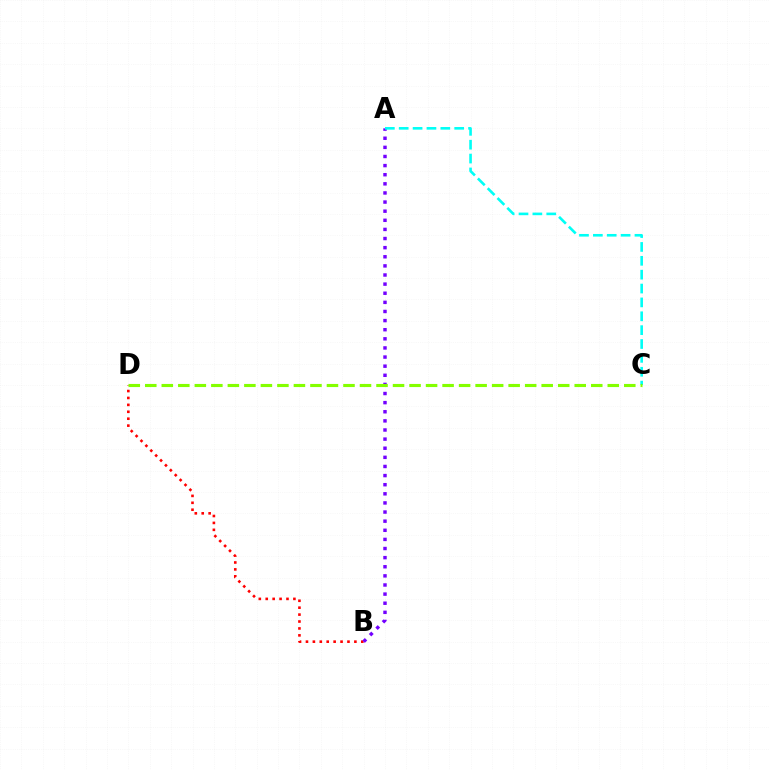{('B', 'D'): [{'color': '#ff0000', 'line_style': 'dotted', 'thickness': 1.88}], ('A', 'B'): [{'color': '#7200ff', 'line_style': 'dotted', 'thickness': 2.48}], ('A', 'C'): [{'color': '#00fff6', 'line_style': 'dashed', 'thickness': 1.88}], ('C', 'D'): [{'color': '#84ff00', 'line_style': 'dashed', 'thickness': 2.24}]}